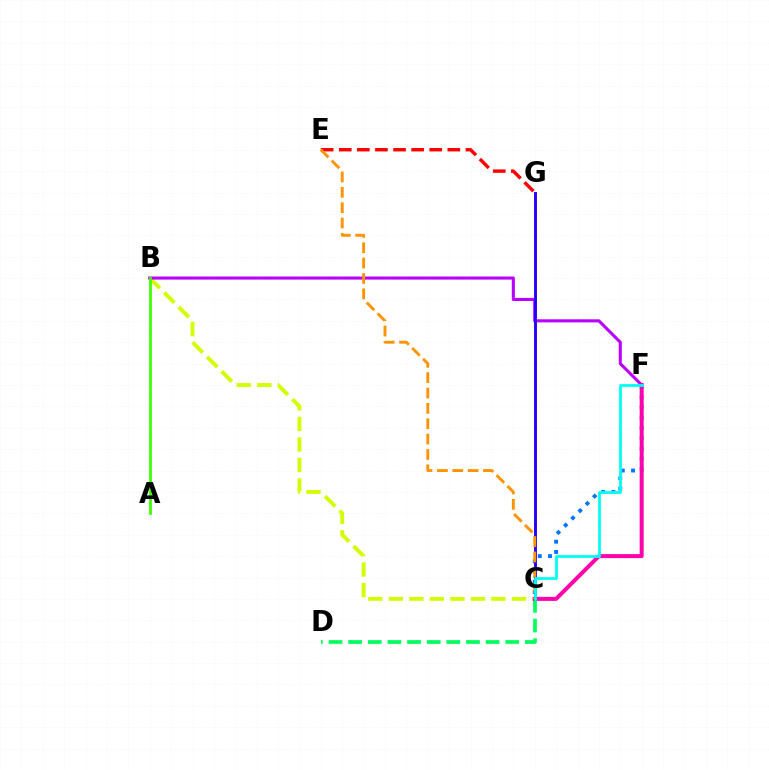{('E', 'G'): [{'color': '#ff0000', 'line_style': 'dashed', 'thickness': 2.46}], ('C', 'D'): [{'color': '#00ff5c', 'line_style': 'dashed', 'thickness': 2.67}], ('B', 'C'): [{'color': '#d1ff00', 'line_style': 'dashed', 'thickness': 2.79}], ('C', 'F'): [{'color': '#0074ff', 'line_style': 'dotted', 'thickness': 2.79}, {'color': '#ff00ac', 'line_style': 'solid', 'thickness': 2.88}, {'color': '#00fff6', 'line_style': 'solid', 'thickness': 2.01}], ('B', 'F'): [{'color': '#b900ff', 'line_style': 'solid', 'thickness': 2.21}], ('A', 'B'): [{'color': '#3dff00', 'line_style': 'solid', 'thickness': 1.98}], ('C', 'G'): [{'color': '#2500ff', 'line_style': 'solid', 'thickness': 2.09}], ('C', 'E'): [{'color': '#ff9400', 'line_style': 'dashed', 'thickness': 2.09}]}